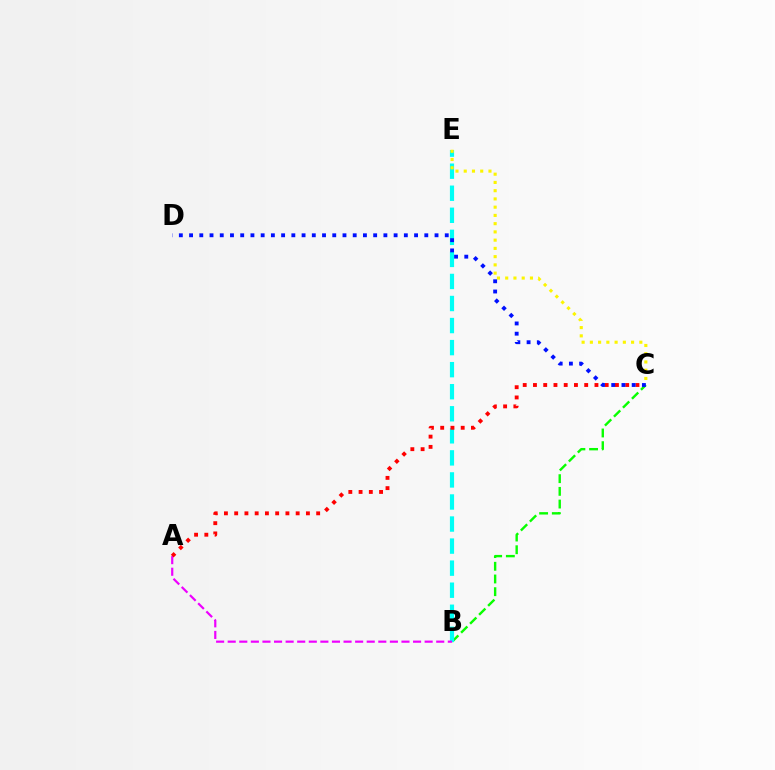{('B', 'C'): [{'color': '#08ff00', 'line_style': 'dashed', 'thickness': 1.72}], ('B', 'E'): [{'color': '#00fff6', 'line_style': 'dashed', 'thickness': 3.0}], ('C', 'E'): [{'color': '#fcf500', 'line_style': 'dotted', 'thickness': 2.24}], ('A', 'B'): [{'color': '#ee00ff', 'line_style': 'dashed', 'thickness': 1.57}], ('A', 'C'): [{'color': '#ff0000', 'line_style': 'dotted', 'thickness': 2.78}], ('C', 'D'): [{'color': '#0010ff', 'line_style': 'dotted', 'thickness': 2.78}]}